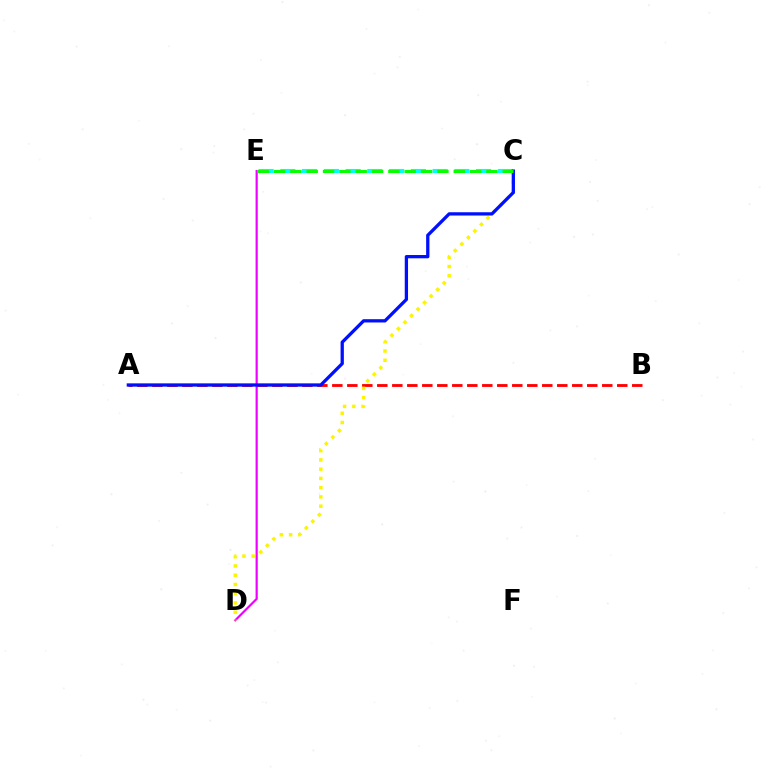{('A', 'B'): [{'color': '#ff0000', 'line_style': 'dashed', 'thickness': 2.04}], ('C', 'E'): [{'color': '#00fff6', 'line_style': 'dashed', 'thickness': 2.96}, {'color': '#08ff00', 'line_style': 'dashed', 'thickness': 2.22}], ('D', 'E'): [{'color': '#ee00ff', 'line_style': 'solid', 'thickness': 1.57}], ('C', 'D'): [{'color': '#fcf500', 'line_style': 'dotted', 'thickness': 2.51}], ('A', 'C'): [{'color': '#0010ff', 'line_style': 'solid', 'thickness': 2.37}]}